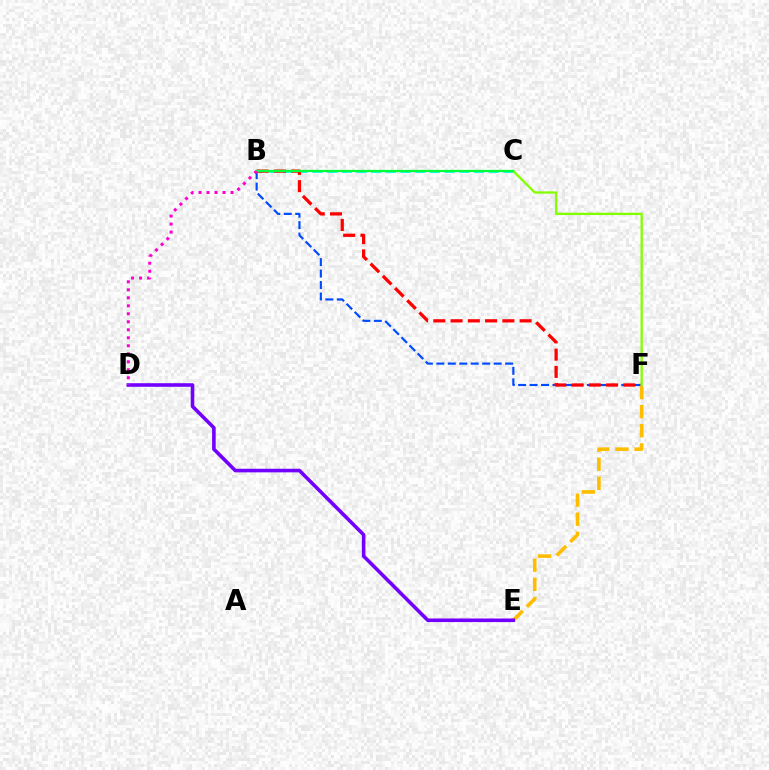{('B', 'C'): [{'color': '#00fff6', 'line_style': 'dashed', 'thickness': 2.0}, {'color': '#00ff39', 'line_style': 'solid', 'thickness': 1.63}], ('B', 'F'): [{'color': '#004bff', 'line_style': 'dashed', 'thickness': 1.56}, {'color': '#ff0000', 'line_style': 'dashed', 'thickness': 2.35}], ('C', 'F'): [{'color': '#84ff00', 'line_style': 'solid', 'thickness': 1.67}], ('E', 'F'): [{'color': '#ffbd00', 'line_style': 'dashed', 'thickness': 2.59}], ('D', 'E'): [{'color': '#7200ff', 'line_style': 'solid', 'thickness': 2.58}], ('B', 'D'): [{'color': '#ff00cf', 'line_style': 'dotted', 'thickness': 2.17}]}